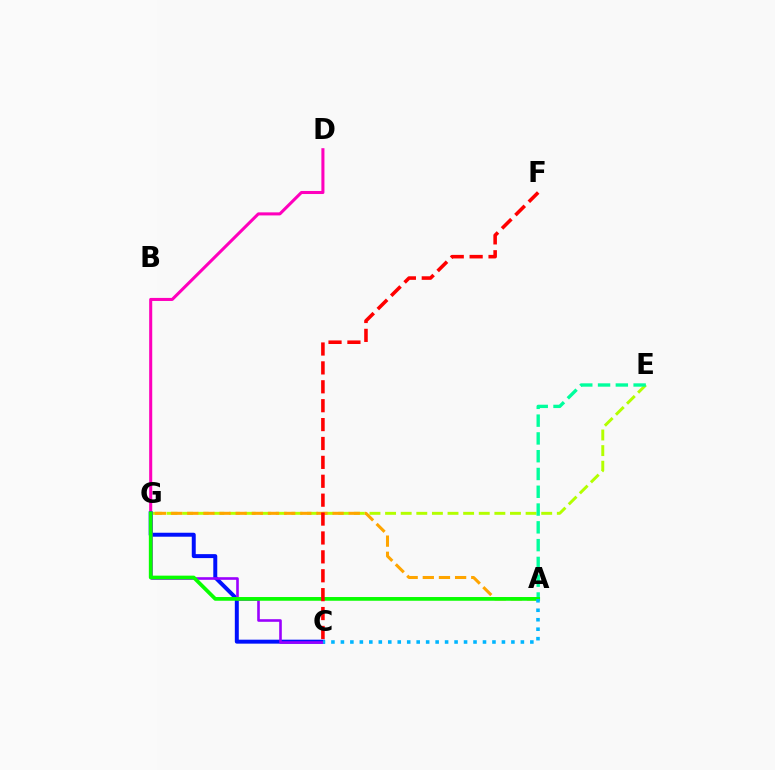{('D', 'G'): [{'color': '#ff00bd', 'line_style': 'solid', 'thickness': 2.2}], ('E', 'G'): [{'color': '#b3ff00', 'line_style': 'dashed', 'thickness': 2.12}], ('C', 'G'): [{'color': '#0010ff', 'line_style': 'solid', 'thickness': 2.85}, {'color': '#9b00ff', 'line_style': 'solid', 'thickness': 1.88}], ('A', 'E'): [{'color': '#00ff9d', 'line_style': 'dashed', 'thickness': 2.42}], ('A', 'G'): [{'color': '#ffa500', 'line_style': 'dashed', 'thickness': 2.19}, {'color': '#08ff00', 'line_style': 'solid', 'thickness': 2.68}], ('A', 'C'): [{'color': '#00b5ff', 'line_style': 'dotted', 'thickness': 2.57}], ('C', 'F'): [{'color': '#ff0000', 'line_style': 'dashed', 'thickness': 2.57}]}